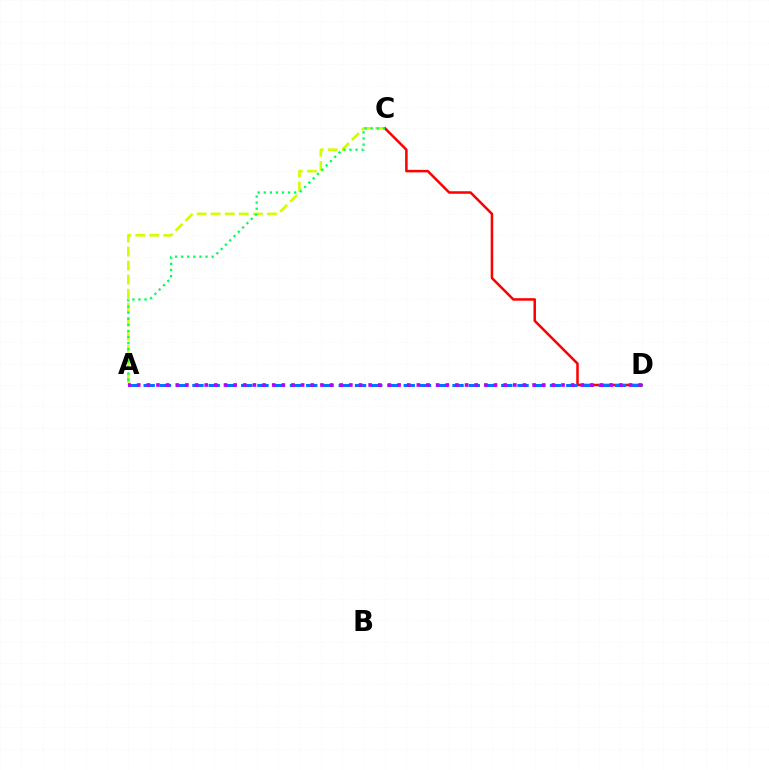{('A', 'C'): [{'color': '#d1ff00', 'line_style': 'dashed', 'thickness': 1.91}, {'color': '#00ff5c', 'line_style': 'dotted', 'thickness': 1.65}], ('C', 'D'): [{'color': '#ff0000', 'line_style': 'solid', 'thickness': 1.82}], ('A', 'D'): [{'color': '#0074ff', 'line_style': 'dashed', 'thickness': 2.21}, {'color': '#b900ff', 'line_style': 'dotted', 'thickness': 2.62}]}